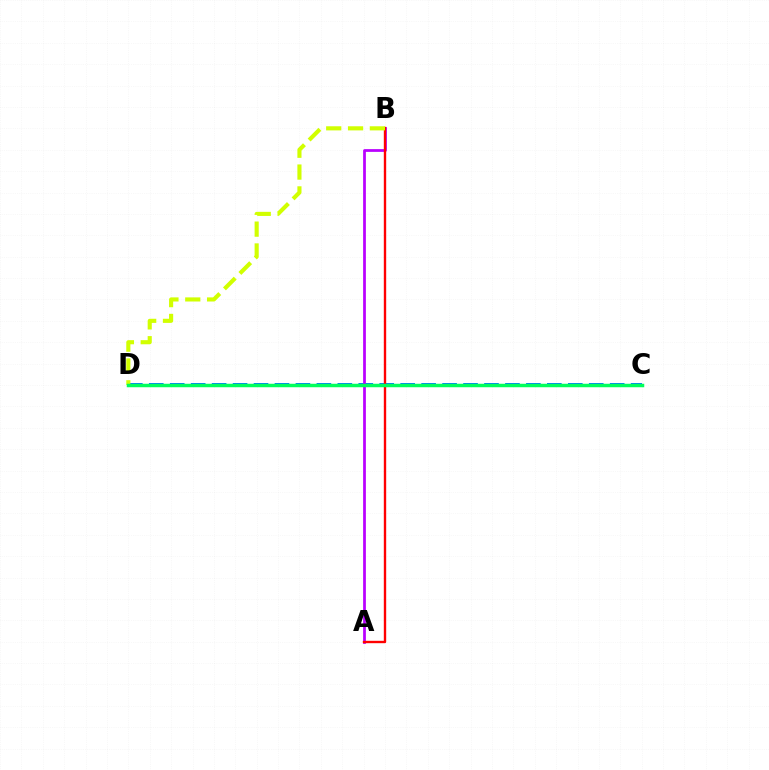{('C', 'D'): [{'color': '#0074ff', 'line_style': 'dashed', 'thickness': 2.85}, {'color': '#00ff5c', 'line_style': 'solid', 'thickness': 2.51}], ('A', 'B'): [{'color': '#b900ff', 'line_style': 'solid', 'thickness': 1.98}, {'color': '#ff0000', 'line_style': 'solid', 'thickness': 1.71}], ('B', 'D'): [{'color': '#d1ff00', 'line_style': 'dashed', 'thickness': 2.97}]}